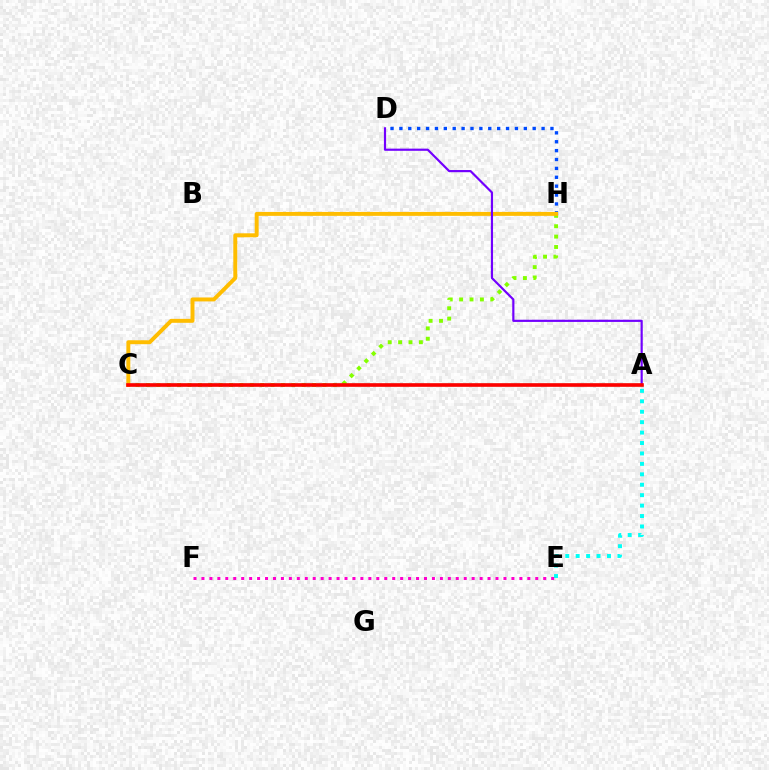{('C', 'H'): [{'color': '#84ff00', 'line_style': 'dotted', 'thickness': 2.82}, {'color': '#ffbd00', 'line_style': 'solid', 'thickness': 2.84}], ('A', 'E'): [{'color': '#00fff6', 'line_style': 'dotted', 'thickness': 2.83}], ('A', 'C'): [{'color': '#00ff39', 'line_style': 'solid', 'thickness': 1.64}, {'color': '#ff0000', 'line_style': 'solid', 'thickness': 2.6}], ('D', 'H'): [{'color': '#004bff', 'line_style': 'dotted', 'thickness': 2.41}], ('E', 'F'): [{'color': '#ff00cf', 'line_style': 'dotted', 'thickness': 2.16}], ('A', 'D'): [{'color': '#7200ff', 'line_style': 'solid', 'thickness': 1.57}]}